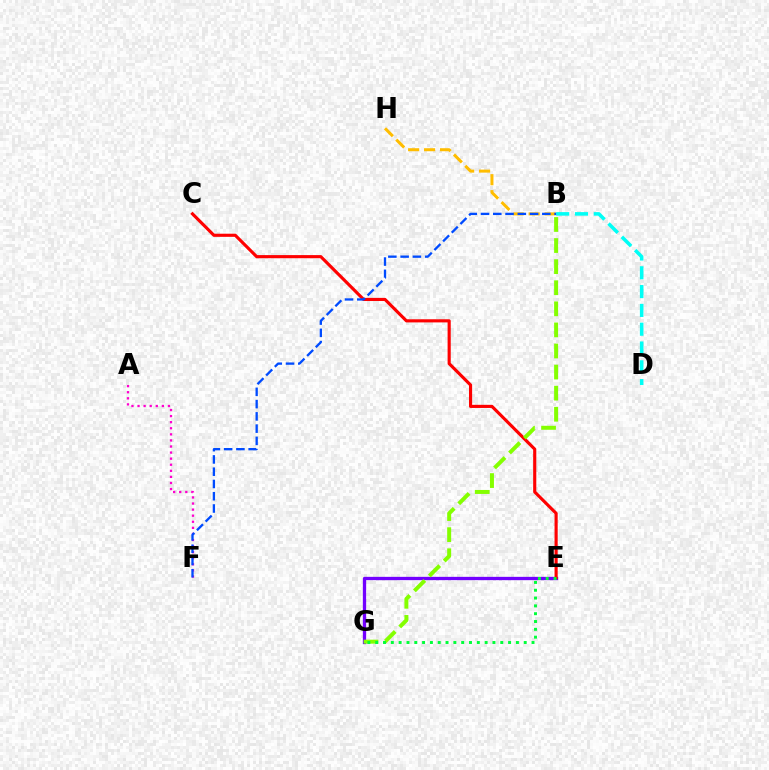{('E', 'G'): [{'color': '#7200ff', 'line_style': 'solid', 'thickness': 2.38}, {'color': '#00ff39', 'line_style': 'dotted', 'thickness': 2.12}], ('B', 'H'): [{'color': '#ffbd00', 'line_style': 'dashed', 'thickness': 2.17}], ('C', 'E'): [{'color': '#ff0000', 'line_style': 'solid', 'thickness': 2.26}], ('B', 'G'): [{'color': '#84ff00', 'line_style': 'dashed', 'thickness': 2.86}], ('B', 'D'): [{'color': '#00fff6', 'line_style': 'dashed', 'thickness': 2.55}], ('A', 'F'): [{'color': '#ff00cf', 'line_style': 'dotted', 'thickness': 1.65}], ('B', 'F'): [{'color': '#004bff', 'line_style': 'dashed', 'thickness': 1.67}]}